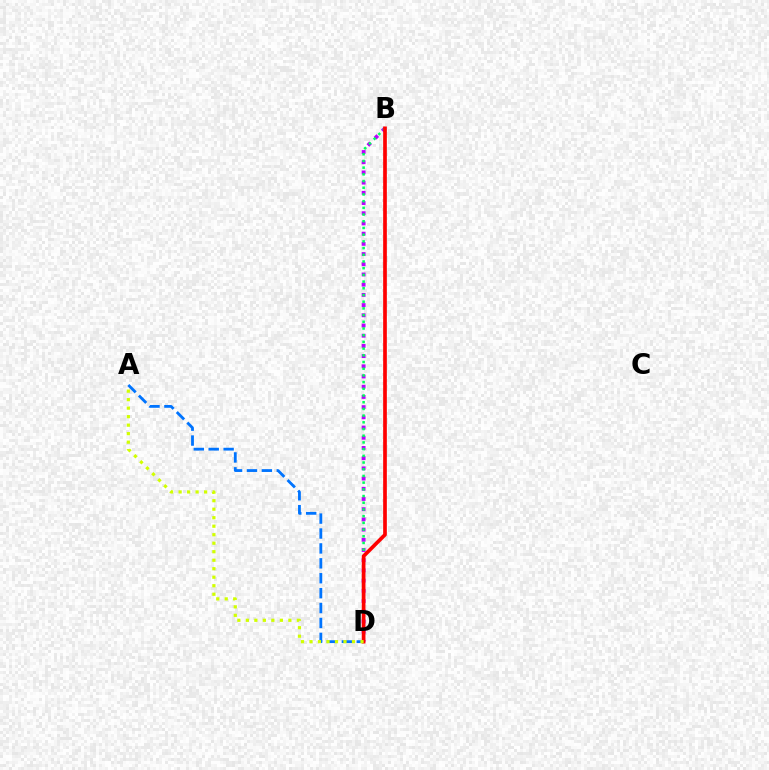{('A', 'D'): [{'color': '#0074ff', 'line_style': 'dashed', 'thickness': 2.03}, {'color': '#d1ff00', 'line_style': 'dotted', 'thickness': 2.31}], ('B', 'D'): [{'color': '#b900ff', 'line_style': 'dotted', 'thickness': 2.77}, {'color': '#00ff5c', 'line_style': 'dotted', 'thickness': 1.82}, {'color': '#ff0000', 'line_style': 'solid', 'thickness': 2.66}]}